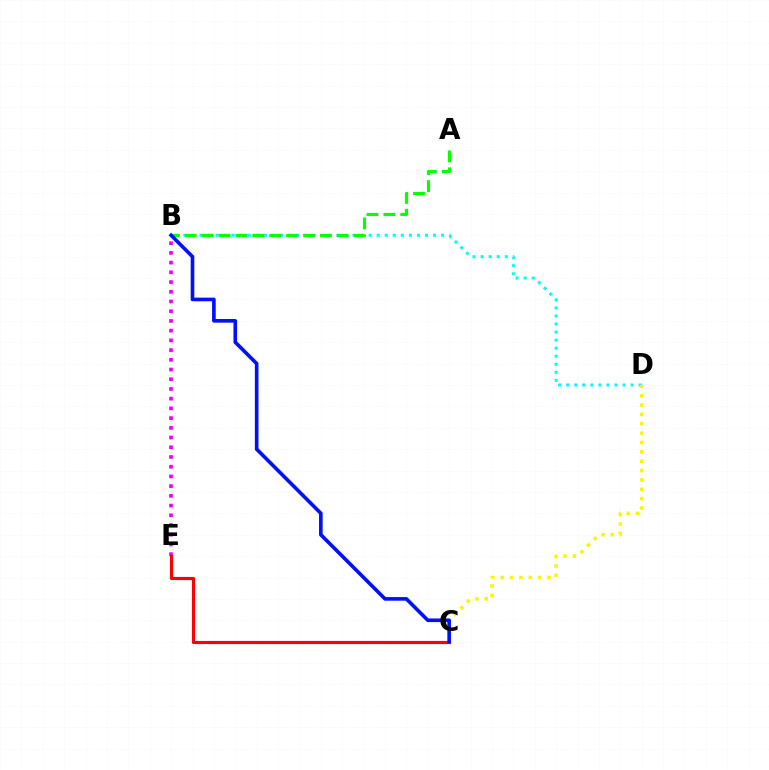{('B', 'D'): [{'color': '#00fff6', 'line_style': 'dotted', 'thickness': 2.19}], ('B', 'E'): [{'color': '#ee00ff', 'line_style': 'dotted', 'thickness': 2.64}], ('A', 'B'): [{'color': '#08ff00', 'line_style': 'dashed', 'thickness': 2.3}], ('C', 'E'): [{'color': '#ff0000', 'line_style': 'solid', 'thickness': 2.27}], ('C', 'D'): [{'color': '#fcf500', 'line_style': 'dotted', 'thickness': 2.54}], ('B', 'C'): [{'color': '#0010ff', 'line_style': 'solid', 'thickness': 2.61}]}